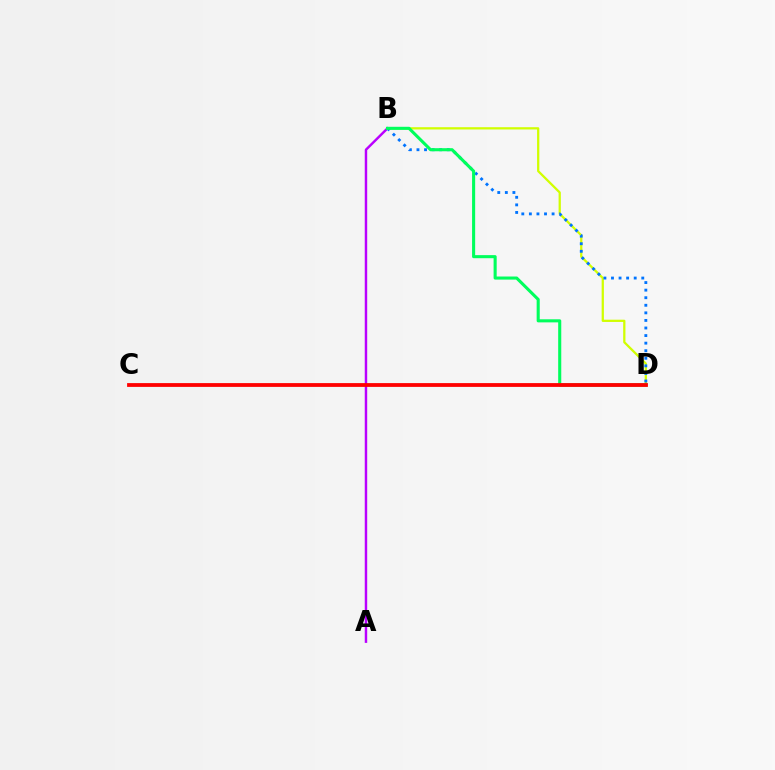{('A', 'B'): [{'color': '#b900ff', 'line_style': 'solid', 'thickness': 1.76}], ('B', 'D'): [{'color': '#d1ff00', 'line_style': 'solid', 'thickness': 1.63}, {'color': '#0074ff', 'line_style': 'dotted', 'thickness': 2.06}, {'color': '#00ff5c', 'line_style': 'solid', 'thickness': 2.22}], ('C', 'D'): [{'color': '#ff0000', 'line_style': 'solid', 'thickness': 2.73}]}